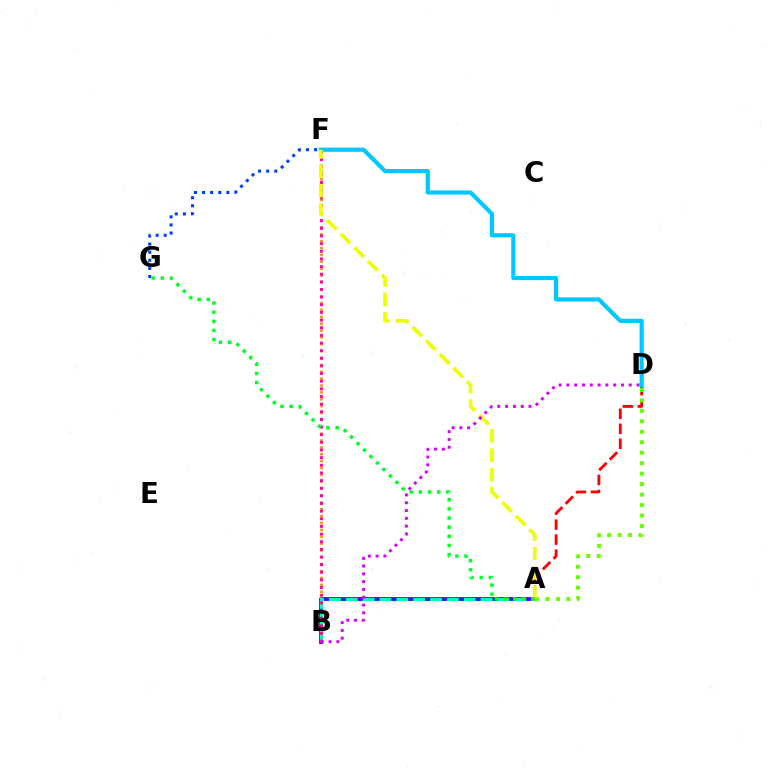{('A', 'B'): [{'color': '#4f00ff', 'line_style': 'solid', 'thickness': 2.76}, {'color': '#00ffaf', 'line_style': 'dashed', 'thickness': 2.29}], ('A', 'D'): [{'color': '#ff0000', 'line_style': 'dashed', 'thickness': 2.04}, {'color': '#66ff00', 'line_style': 'dotted', 'thickness': 2.84}], ('B', 'F'): [{'color': '#ff8800', 'line_style': 'dotted', 'thickness': 1.87}, {'color': '#ff00a0', 'line_style': 'dotted', 'thickness': 2.08}], ('D', 'F'): [{'color': '#00c7ff', 'line_style': 'solid', 'thickness': 2.99}], ('F', 'G'): [{'color': '#003fff', 'line_style': 'dotted', 'thickness': 2.2}], ('A', 'F'): [{'color': '#eeff00', 'line_style': 'dashed', 'thickness': 2.63}], ('B', 'D'): [{'color': '#d600ff', 'line_style': 'dotted', 'thickness': 2.12}], ('A', 'G'): [{'color': '#00ff27', 'line_style': 'dotted', 'thickness': 2.49}]}